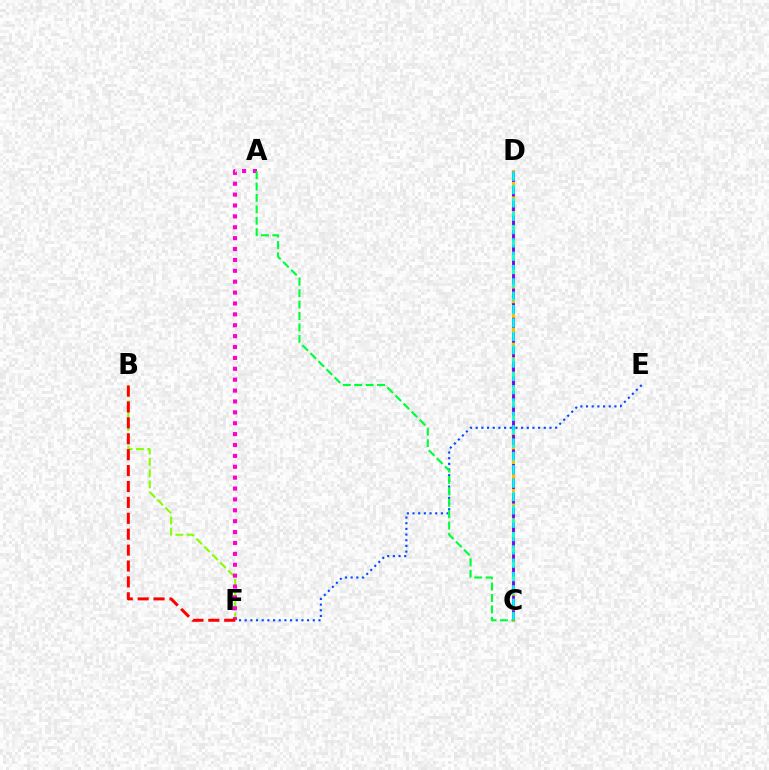{('E', 'F'): [{'color': '#004bff', 'line_style': 'dotted', 'thickness': 1.54}], ('C', 'D'): [{'color': '#ffbd00', 'line_style': 'solid', 'thickness': 2.27}, {'color': '#7200ff', 'line_style': 'dashed', 'thickness': 1.99}, {'color': '#00fff6', 'line_style': 'dashed', 'thickness': 1.81}], ('B', 'F'): [{'color': '#84ff00', 'line_style': 'dashed', 'thickness': 1.53}, {'color': '#ff0000', 'line_style': 'dashed', 'thickness': 2.16}], ('A', 'F'): [{'color': '#ff00cf', 'line_style': 'dotted', 'thickness': 2.96}], ('A', 'C'): [{'color': '#00ff39', 'line_style': 'dashed', 'thickness': 1.55}]}